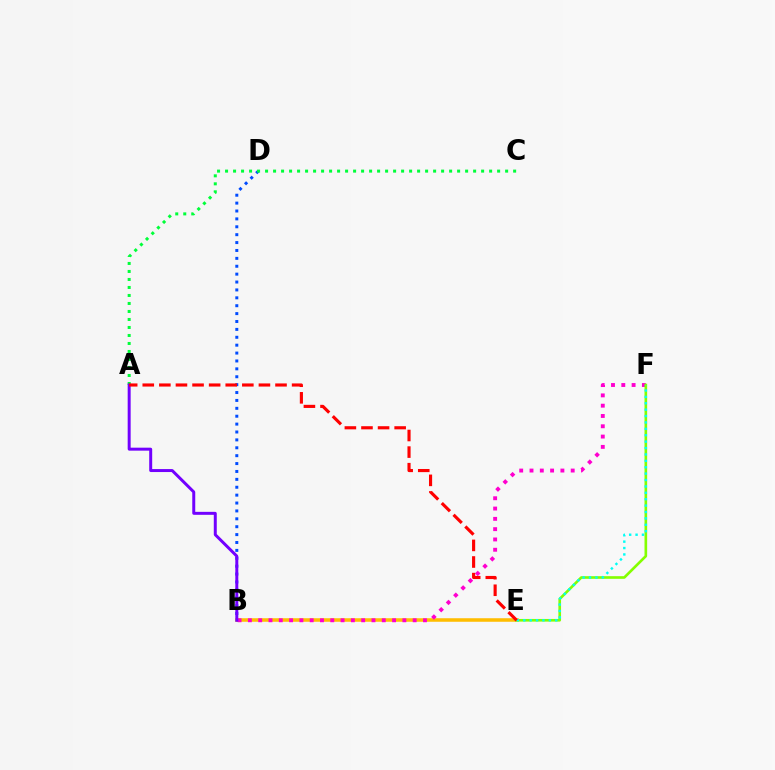{('B', 'D'): [{'color': '#004bff', 'line_style': 'dotted', 'thickness': 2.14}], ('A', 'C'): [{'color': '#00ff39', 'line_style': 'dotted', 'thickness': 2.17}], ('B', 'E'): [{'color': '#ffbd00', 'line_style': 'solid', 'thickness': 2.55}], ('B', 'F'): [{'color': '#ff00cf', 'line_style': 'dotted', 'thickness': 2.8}], ('E', 'F'): [{'color': '#84ff00', 'line_style': 'solid', 'thickness': 1.91}, {'color': '#00fff6', 'line_style': 'dotted', 'thickness': 1.74}], ('A', 'B'): [{'color': '#7200ff', 'line_style': 'solid', 'thickness': 2.14}], ('A', 'E'): [{'color': '#ff0000', 'line_style': 'dashed', 'thickness': 2.25}]}